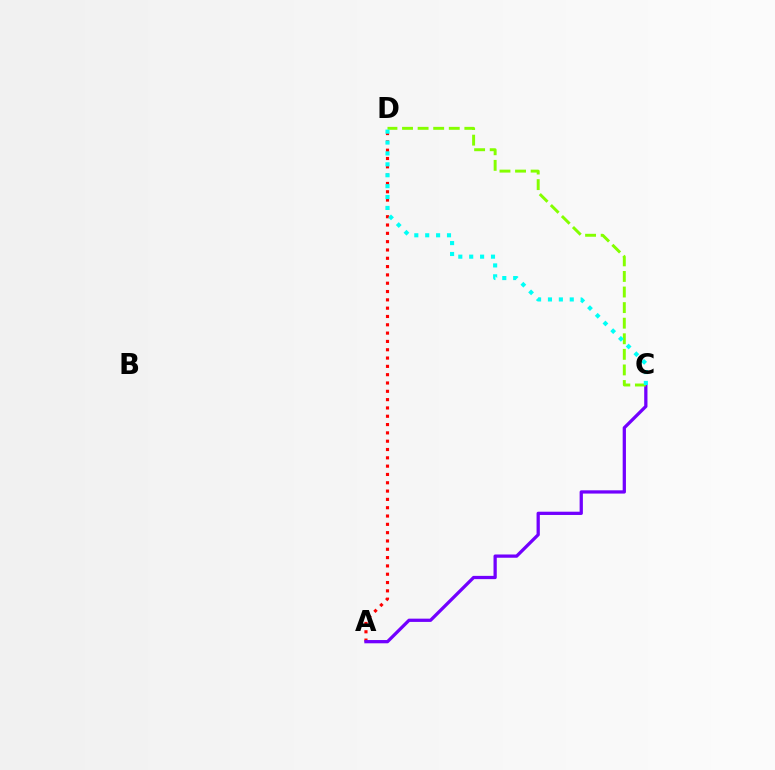{('A', 'D'): [{'color': '#ff0000', 'line_style': 'dotted', 'thickness': 2.26}], ('A', 'C'): [{'color': '#7200ff', 'line_style': 'solid', 'thickness': 2.35}], ('C', 'D'): [{'color': '#84ff00', 'line_style': 'dashed', 'thickness': 2.12}, {'color': '#00fff6', 'line_style': 'dotted', 'thickness': 2.96}]}